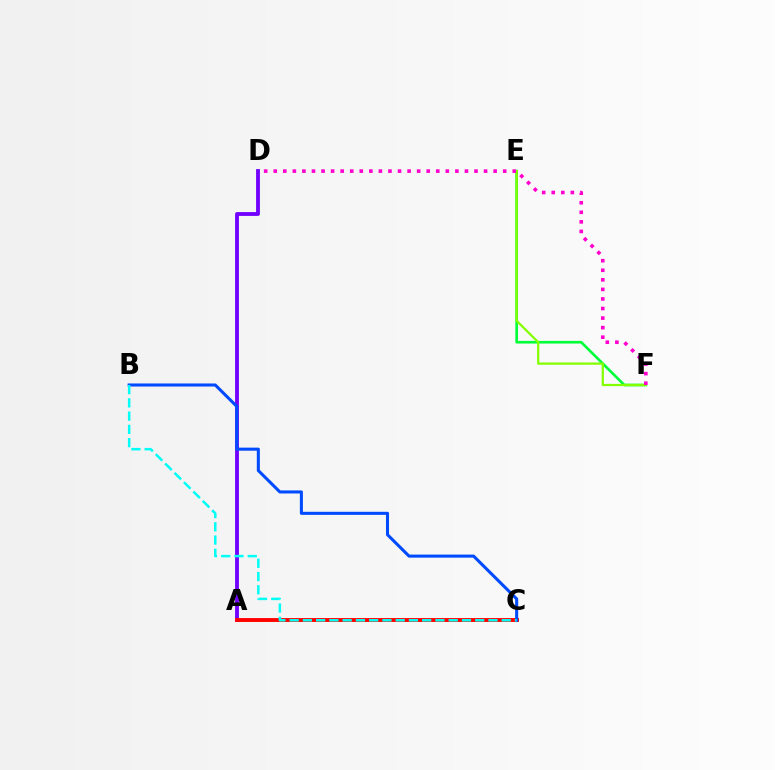{('A', 'C'): [{'color': '#ffbd00', 'line_style': 'solid', 'thickness': 2.03}, {'color': '#ff0000', 'line_style': 'solid', 'thickness': 2.78}], ('E', 'F'): [{'color': '#00ff39', 'line_style': 'solid', 'thickness': 1.92}, {'color': '#84ff00', 'line_style': 'solid', 'thickness': 1.62}], ('A', 'D'): [{'color': '#7200ff', 'line_style': 'solid', 'thickness': 2.76}], ('D', 'F'): [{'color': '#ff00cf', 'line_style': 'dotted', 'thickness': 2.6}], ('B', 'C'): [{'color': '#004bff', 'line_style': 'solid', 'thickness': 2.2}, {'color': '#00fff6', 'line_style': 'dashed', 'thickness': 1.8}]}